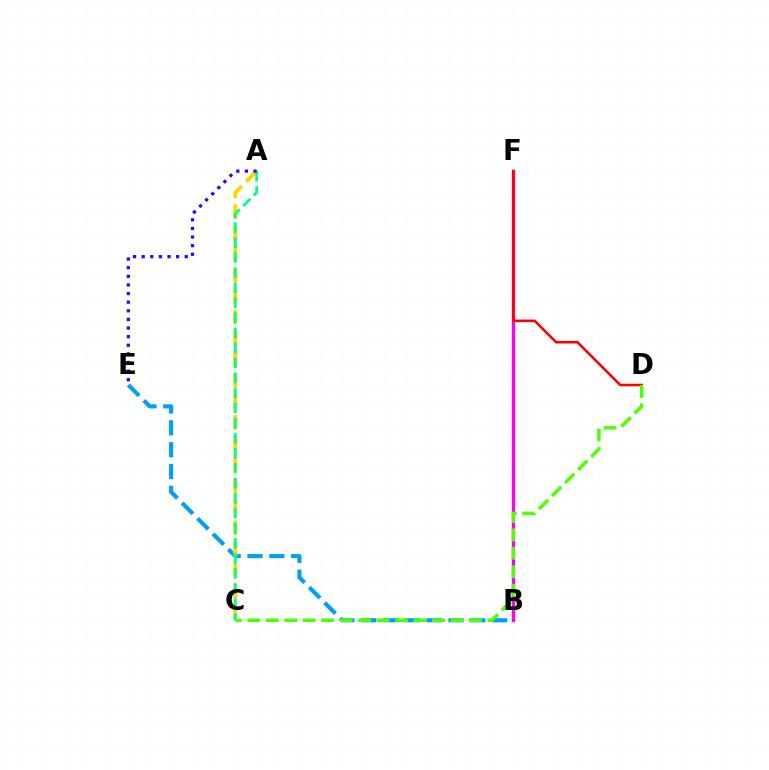{('B', 'E'): [{'color': '#009eff', 'line_style': 'dashed', 'thickness': 2.96}], ('A', 'C'): [{'color': '#ffd500', 'line_style': 'dashed', 'thickness': 2.86}, {'color': '#00ff86', 'line_style': 'dashed', 'thickness': 2.04}], ('B', 'F'): [{'color': '#ff00ed', 'line_style': 'solid', 'thickness': 2.4}], ('D', 'F'): [{'color': '#ff0000', 'line_style': 'solid', 'thickness': 1.85}], ('C', 'D'): [{'color': '#4fff00', 'line_style': 'dashed', 'thickness': 2.51}], ('A', 'E'): [{'color': '#3700ff', 'line_style': 'dotted', 'thickness': 2.34}]}